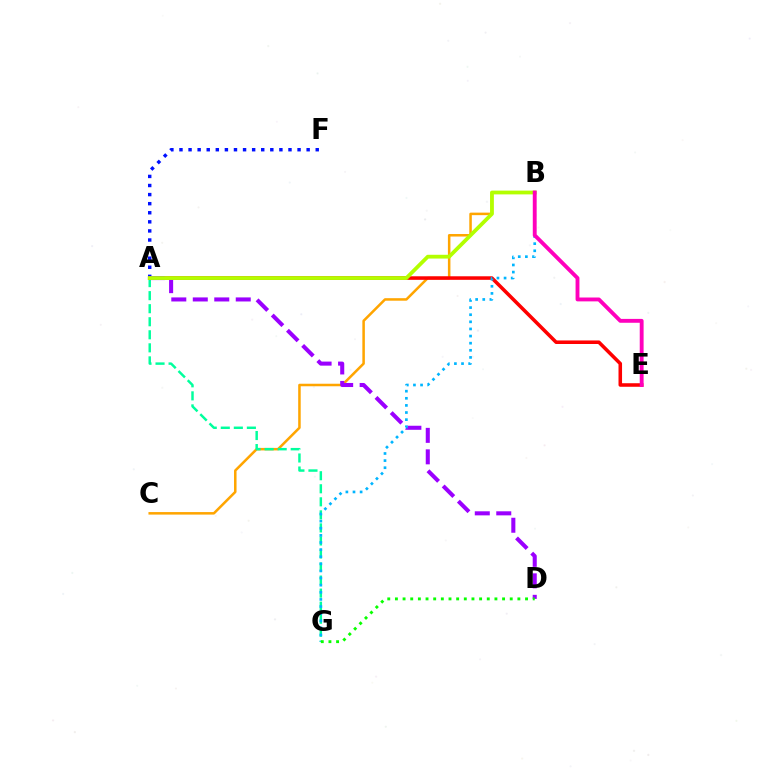{('B', 'C'): [{'color': '#ffa500', 'line_style': 'solid', 'thickness': 1.82}], ('A', 'G'): [{'color': '#00ff9d', 'line_style': 'dashed', 'thickness': 1.77}], ('A', 'F'): [{'color': '#0010ff', 'line_style': 'dotted', 'thickness': 2.47}], ('A', 'E'): [{'color': '#ff0000', 'line_style': 'solid', 'thickness': 2.55}], ('A', 'D'): [{'color': '#9b00ff', 'line_style': 'dashed', 'thickness': 2.92}], ('A', 'B'): [{'color': '#b3ff00', 'line_style': 'solid', 'thickness': 2.72}], ('B', 'G'): [{'color': '#00b5ff', 'line_style': 'dotted', 'thickness': 1.93}], ('B', 'E'): [{'color': '#ff00bd', 'line_style': 'solid', 'thickness': 2.79}], ('D', 'G'): [{'color': '#08ff00', 'line_style': 'dotted', 'thickness': 2.08}]}